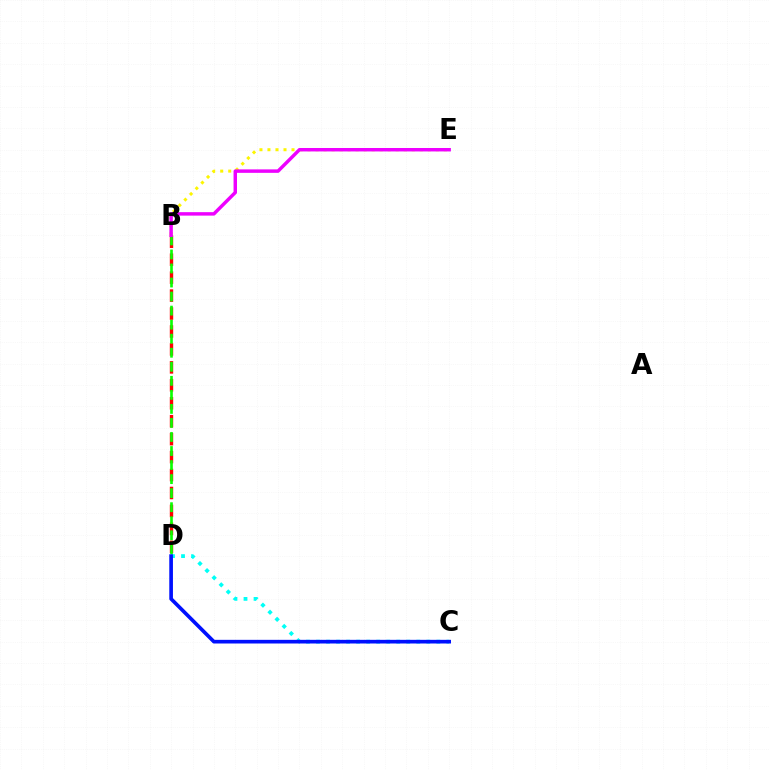{('C', 'D'): [{'color': '#00fff6', 'line_style': 'dotted', 'thickness': 2.72}, {'color': '#0010ff', 'line_style': 'solid', 'thickness': 2.64}], ('B', 'E'): [{'color': '#fcf500', 'line_style': 'dotted', 'thickness': 2.18}, {'color': '#ee00ff', 'line_style': 'solid', 'thickness': 2.49}], ('B', 'D'): [{'color': '#ff0000', 'line_style': 'dashed', 'thickness': 2.44}, {'color': '#08ff00', 'line_style': 'dashed', 'thickness': 1.91}]}